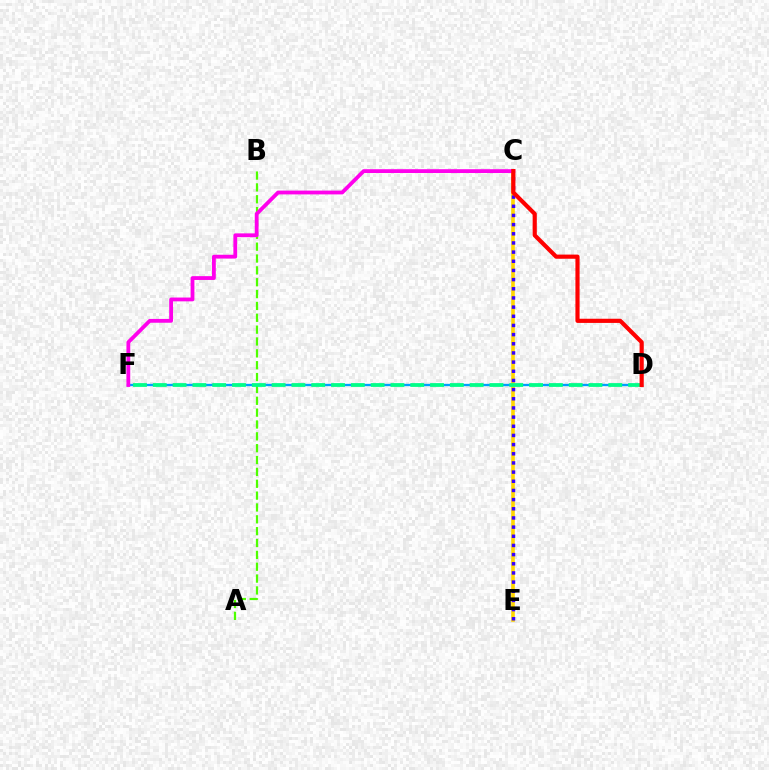{('A', 'B'): [{'color': '#4fff00', 'line_style': 'dashed', 'thickness': 1.61}], ('D', 'F'): [{'color': '#009eff', 'line_style': 'solid', 'thickness': 1.69}, {'color': '#00ff86', 'line_style': 'dashed', 'thickness': 2.69}], ('C', 'E'): [{'color': '#ffd500', 'line_style': 'solid', 'thickness': 2.6}, {'color': '#3700ff', 'line_style': 'dotted', 'thickness': 2.49}], ('C', 'F'): [{'color': '#ff00ed', 'line_style': 'solid', 'thickness': 2.74}], ('C', 'D'): [{'color': '#ff0000', 'line_style': 'solid', 'thickness': 3.0}]}